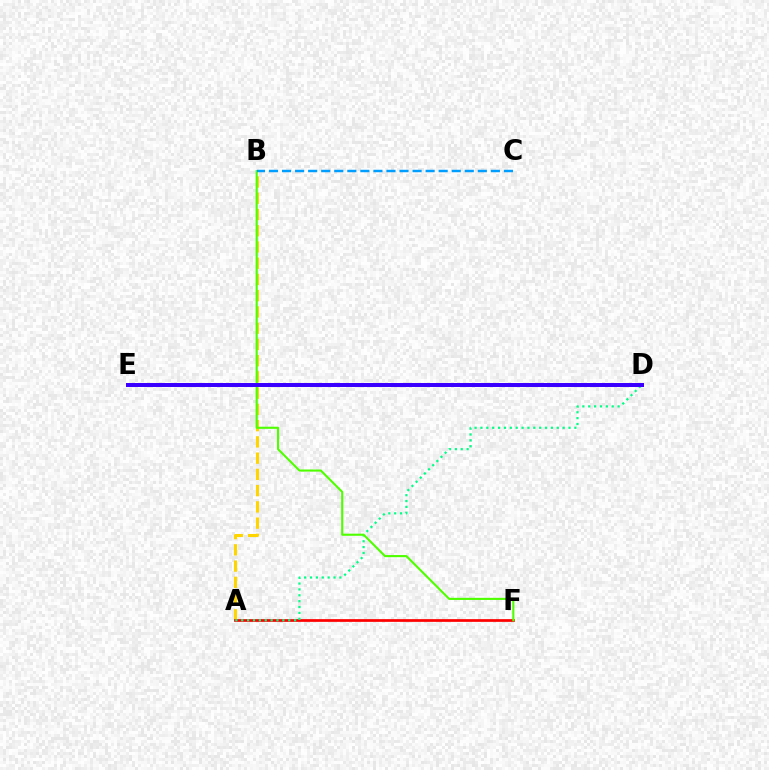{('A', 'B'): [{'color': '#ffd500', 'line_style': 'dashed', 'thickness': 2.21}], ('A', 'F'): [{'color': '#ff0000', 'line_style': 'solid', 'thickness': 1.96}], ('A', 'D'): [{'color': '#00ff86', 'line_style': 'dotted', 'thickness': 1.6}], ('B', 'F'): [{'color': '#4fff00', 'line_style': 'solid', 'thickness': 1.52}], ('B', 'C'): [{'color': '#009eff', 'line_style': 'dashed', 'thickness': 1.77}], ('D', 'E'): [{'color': '#ff00ed', 'line_style': 'solid', 'thickness': 2.86}, {'color': '#3700ff', 'line_style': 'solid', 'thickness': 2.82}]}